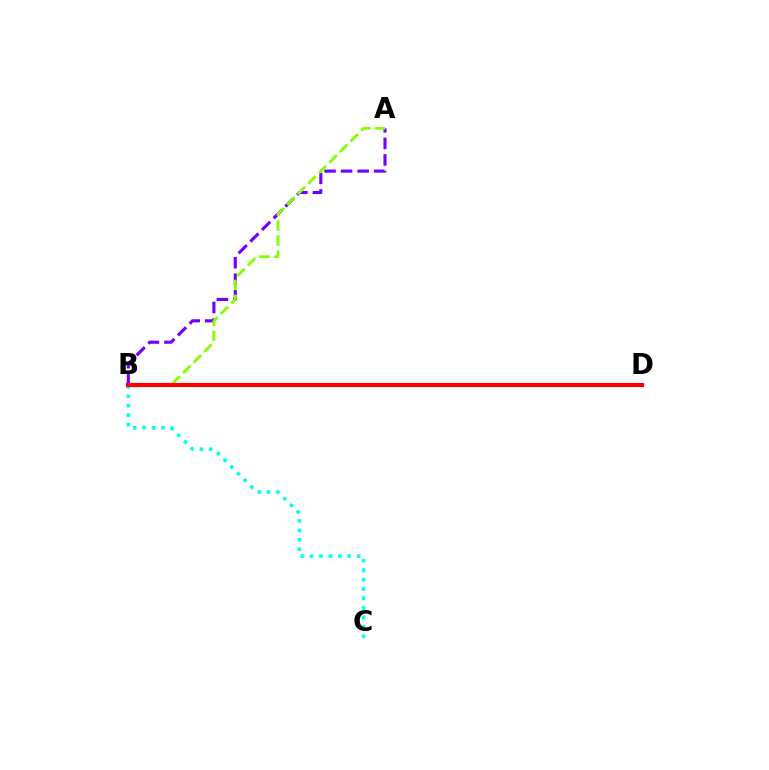{('A', 'B'): [{'color': '#7200ff', 'line_style': 'dashed', 'thickness': 2.25}, {'color': '#84ff00', 'line_style': 'dashed', 'thickness': 2.03}], ('B', 'C'): [{'color': '#00fff6', 'line_style': 'dotted', 'thickness': 2.57}], ('B', 'D'): [{'color': '#ff0000', 'line_style': 'solid', 'thickness': 2.99}]}